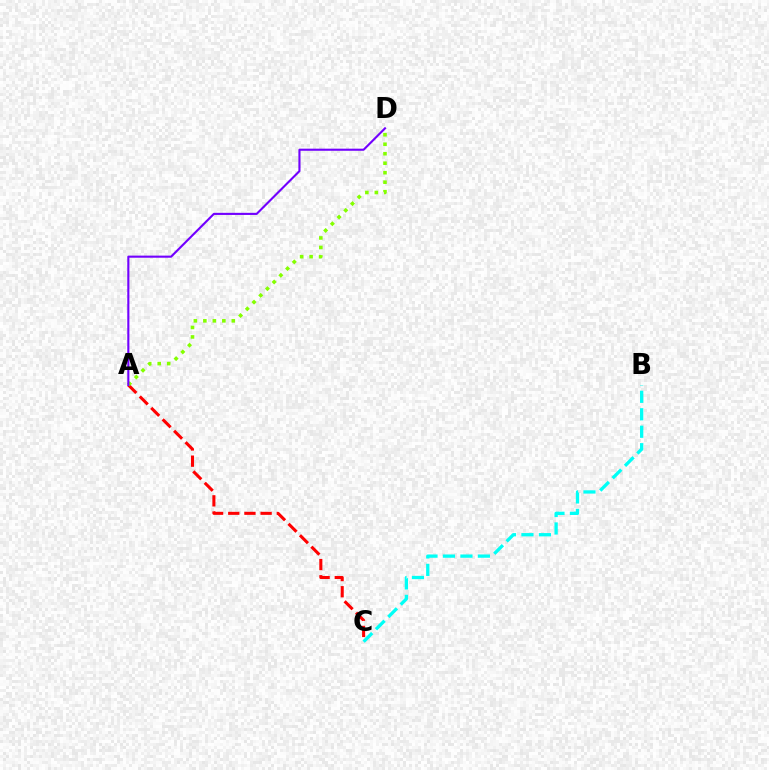{('A', 'C'): [{'color': '#ff0000', 'line_style': 'dashed', 'thickness': 2.2}], ('A', 'D'): [{'color': '#84ff00', 'line_style': 'dotted', 'thickness': 2.58}, {'color': '#7200ff', 'line_style': 'solid', 'thickness': 1.52}], ('B', 'C'): [{'color': '#00fff6', 'line_style': 'dashed', 'thickness': 2.37}]}